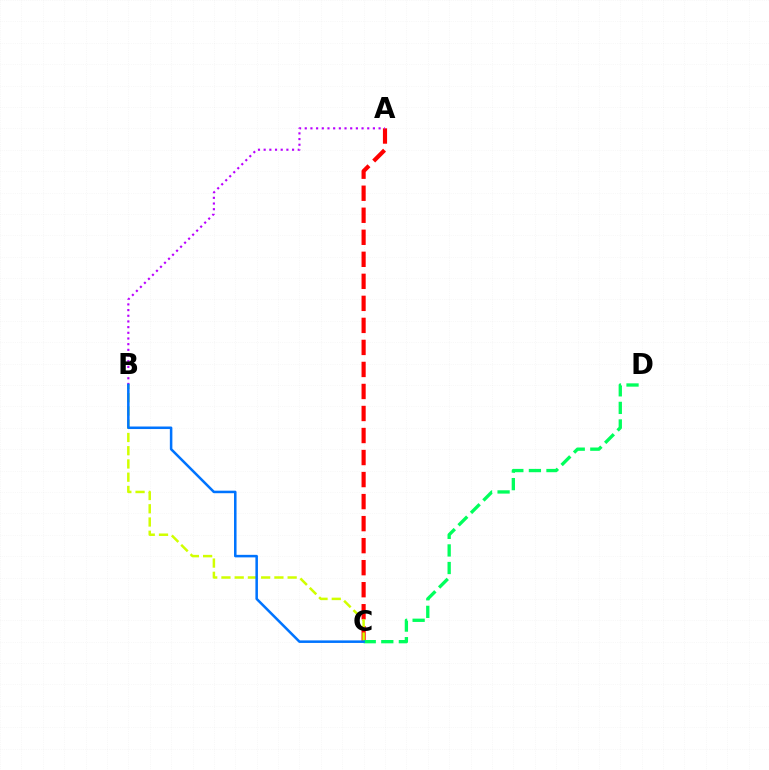{('A', 'C'): [{'color': '#ff0000', 'line_style': 'dashed', 'thickness': 2.99}], ('B', 'C'): [{'color': '#d1ff00', 'line_style': 'dashed', 'thickness': 1.8}, {'color': '#0074ff', 'line_style': 'solid', 'thickness': 1.82}], ('C', 'D'): [{'color': '#00ff5c', 'line_style': 'dashed', 'thickness': 2.39}], ('A', 'B'): [{'color': '#b900ff', 'line_style': 'dotted', 'thickness': 1.54}]}